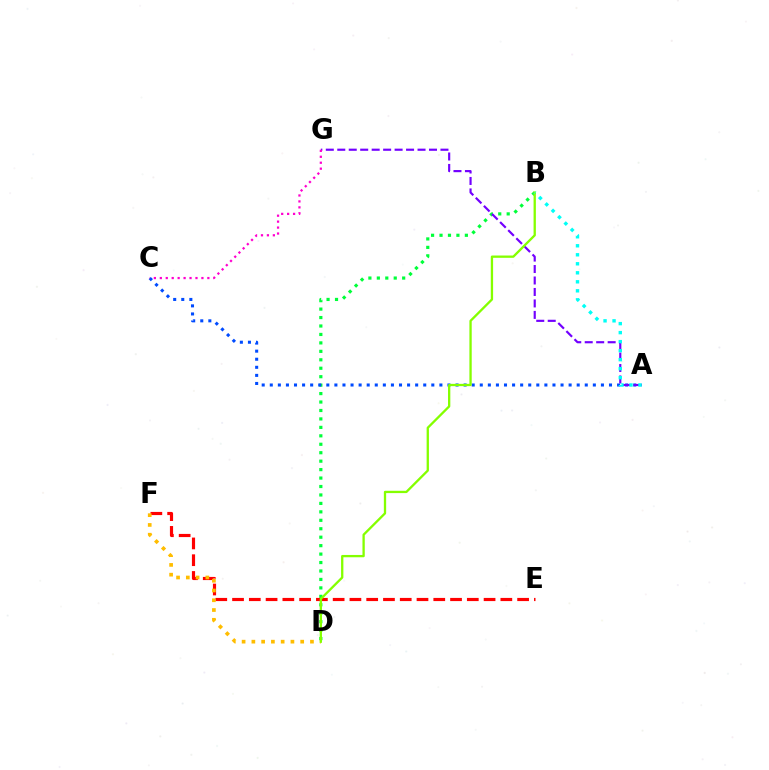{('B', 'D'): [{'color': '#00ff39', 'line_style': 'dotted', 'thickness': 2.3}, {'color': '#84ff00', 'line_style': 'solid', 'thickness': 1.66}], ('A', 'C'): [{'color': '#004bff', 'line_style': 'dotted', 'thickness': 2.19}], ('E', 'F'): [{'color': '#ff0000', 'line_style': 'dashed', 'thickness': 2.28}], ('A', 'G'): [{'color': '#7200ff', 'line_style': 'dashed', 'thickness': 1.56}], ('D', 'F'): [{'color': '#ffbd00', 'line_style': 'dotted', 'thickness': 2.65}], ('C', 'G'): [{'color': '#ff00cf', 'line_style': 'dotted', 'thickness': 1.61}], ('A', 'B'): [{'color': '#00fff6', 'line_style': 'dotted', 'thickness': 2.45}]}